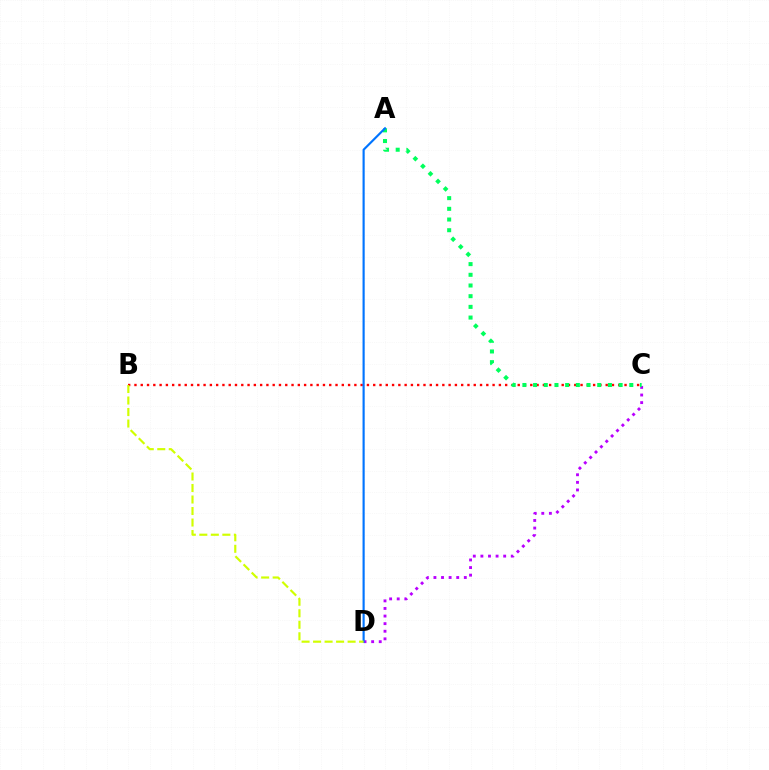{('B', 'C'): [{'color': '#ff0000', 'line_style': 'dotted', 'thickness': 1.71}], ('C', 'D'): [{'color': '#b900ff', 'line_style': 'dotted', 'thickness': 2.06}], ('A', 'C'): [{'color': '#00ff5c', 'line_style': 'dotted', 'thickness': 2.9}], ('A', 'D'): [{'color': '#0074ff', 'line_style': 'solid', 'thickness': 1.55}], ('B', 'D'): [{'color': '#d1ff00', 'line_style': 'dashed', 'thickness': 1.56}]}